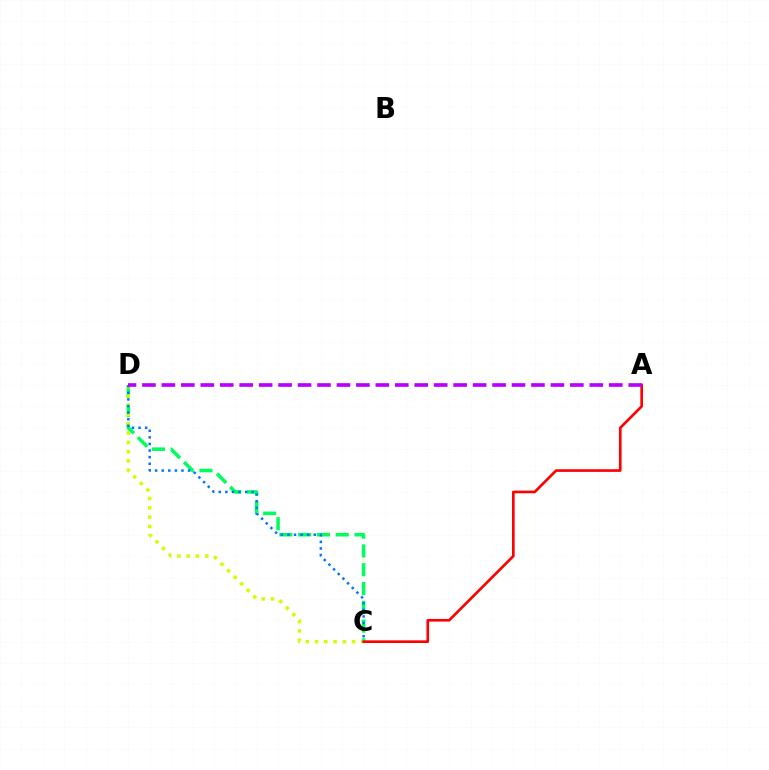{('C', 'D'): [{'color': '#00ff5c', 'line_style': 'dashed', 'thickness': 2.55}, {'color': '#d1ff00', 'line_style': 'dotted', 'thickness': 2.52}, {'color': '#0074ff', 'line_style': 'dotted', 'thickness': 1.79}], ('A', 'C'): [{'color': '#ff0000', 'line_style': 'solid', 'thickness': 1.91}], ('A', 'D'): [{'color': '#b900ff', 'line_style': 'dashed', 'thickness': 2.64}]}